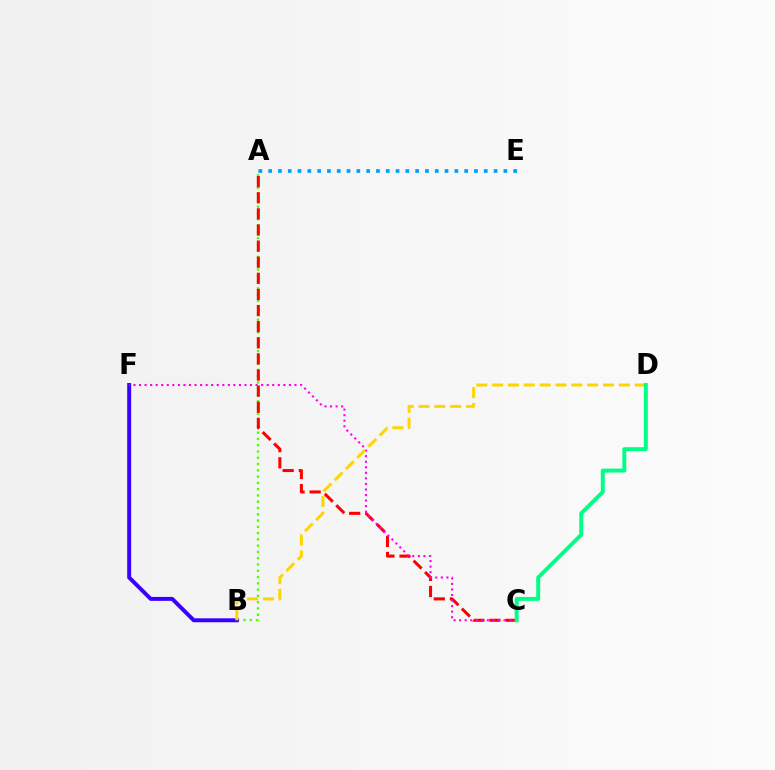{('A', 'B'): [{'color': '#4fff00', 'line_style': 'dotted', 'thickness': 1.71}], ('A', 'C'): [{'color': '#ff0000', 'line_style': 'dashed', 'thickness': 2.19}], ('A', 'E'): [{'color': '#009eff', 'line_style': 'dotted', 'thickness': 2.66}], ('B', 'F'): [{'color': '#3700ff', 'line_style': 'solid', 'thickness': 2.84}], ('C', 'F'): [{'color': '#ff00ed', 'line_style': 'dotted', 'thickness': 1.51}], ('B', 'D'): [{'color': '#ffd500', 'line_style': 'dashed', 'thickness': 2.15}], ('C', 'D'): [{'color': '#00ff86', 'line_style': 'solid', 'thickness': 2.85}]}